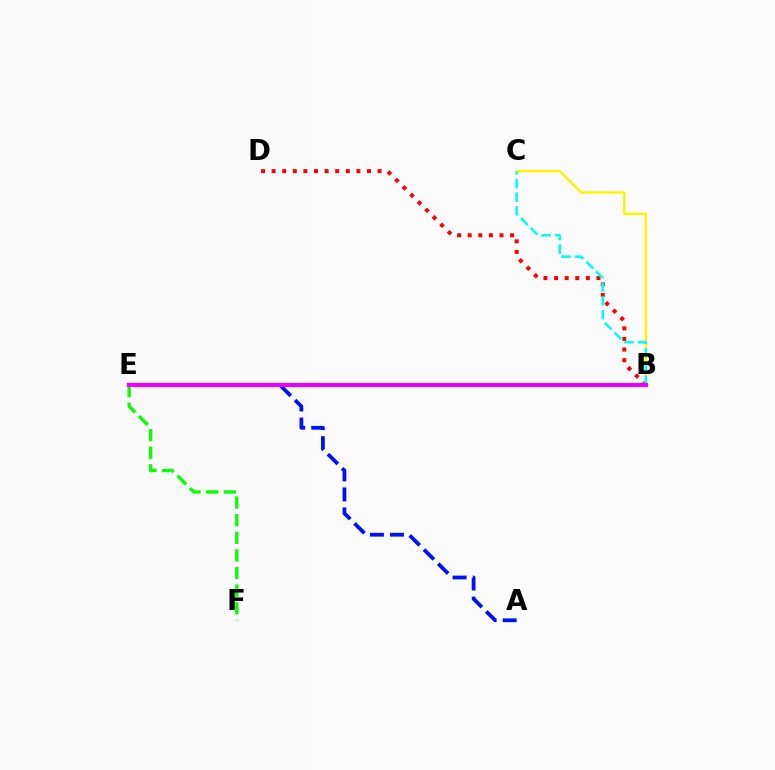{('E', 'F'): [{'color': '#08ff00', 'line_style': 'dashed', 'thickness': 2.39}], ('B', 'D'): [{'color': '#ff0000', 'line_style': 'dotted', 'thickness': 2.88}], ('B', 'C'): [{'color': '#fcf500', 'line_style': 'solid', 'thickness': 1.74}, {'color': '#00fff6', 'line_style': 'dashed', 'thickness': 1.86}], ('A', 'E'): [{'color': '#0010ff', 'line_style': 'dashed', 'thickness': 2.73}], ('B', 'E'): [{'color': '#ee00ff', 'line_style': 'solid', 'thickness': 2.98}]}